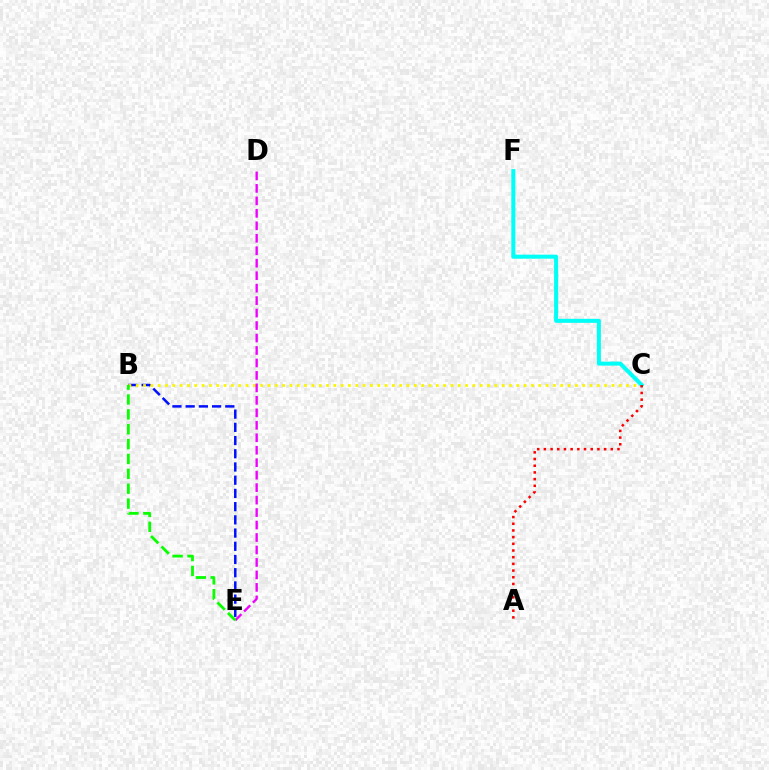{('B', 'E'): [{'color': '#0010ff', 'line_style': 'dashed', 'thickness': 1.8}, {'color': '#08ff00', 'line_style': 'dashed', 'thickness': 2.02}], ('B', 'C'): [{'color': '#fcf500', 'line_style': 'dotted', 'thickness': 1.99}], ('D', 'E'): [{'color': '#ee00ff', 'line_style': 'dashed', 'thickness': 1.69}], ('C', 'F'): [{'color': '#00fff6', 'line_style': 'solid', 'thickness': 2.9}], ('A', 'C'): [{'color': '#ff0000', 'line_style': 'dotted', 'thickness': 1.82}]}